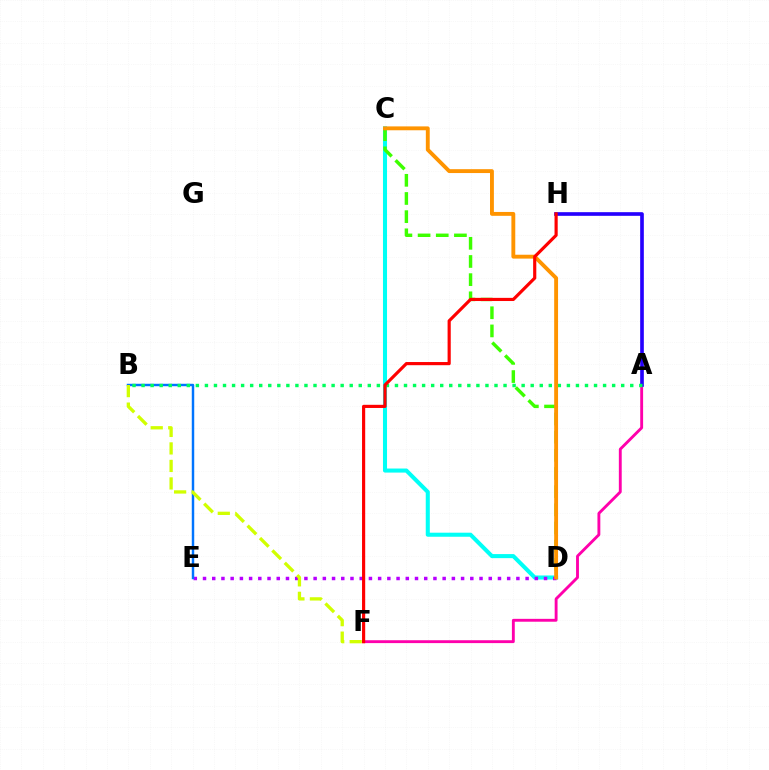{('A', 'F'): [{'color': '#ff00ac', 'line_style': 'solid', 'thickness': 2.07}], ('C', 'D'): [{'color': '#00fff6', 'line_style': 'solid', 'thickness': 2.92}, {'color': '#3dff00', 'line_style': 'dashed', 'thickness': 2.47}, {'color': '#ff9400', 'line_style': 'solid', 'thickness': 2.79}], ('D', 'E'): [{'color': '#b900ff', 'line_style': 'dotted', 'thickness': 2.5}], ('B', 'E'): [{'color': '#0074ff', 'line_style': 'solid', 'thickness': 1.77}], ('B', 'F'): [{'color': '#d1ff00', 'line_style': 'dashed', 'thickness': 2.38}], ('A', 'H'): [{'color': '#2500ff', 'line_style': 'solid', 'thickness': 2.63}], ('A', 'B'): [{'color': '#00ff5c', 'line_style': 'dotted', 'thickness': 2.46}], ('F', 'H'): [{'color': '#ff0000', 'line_style': 'solid', 'thickness': 2.27}]}